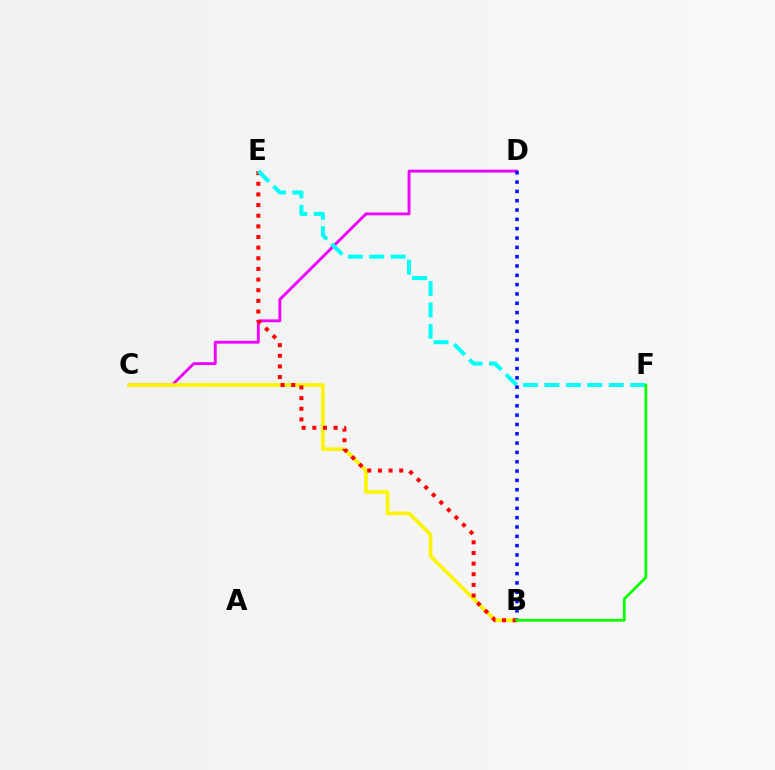{('C', 'D'): [{'color': '#ee00ff', 'line_style': 'solid', 'thickness': 2.06}], ('B', 'C'): [{'color': '#fcf500', 'line_style': 'solid', 'thickness': 2.6}], ('B', 'E'): [{'color': '#ff0000', 'line_style': 'dotted', 'thickness': 2.89}], ('E', 'F'): [{'color': '#00fff6', 'line_style': 'dashed', 'thickness': 2.91}], ('B', 'D'): [{'color': '#0010ff', 'line_style': 'dotted', 'thickness': 2.53}], ('B', 'F'): [{'color': '#08ff00', 'line_style': 'solid', 'thickness': 1.98}]}